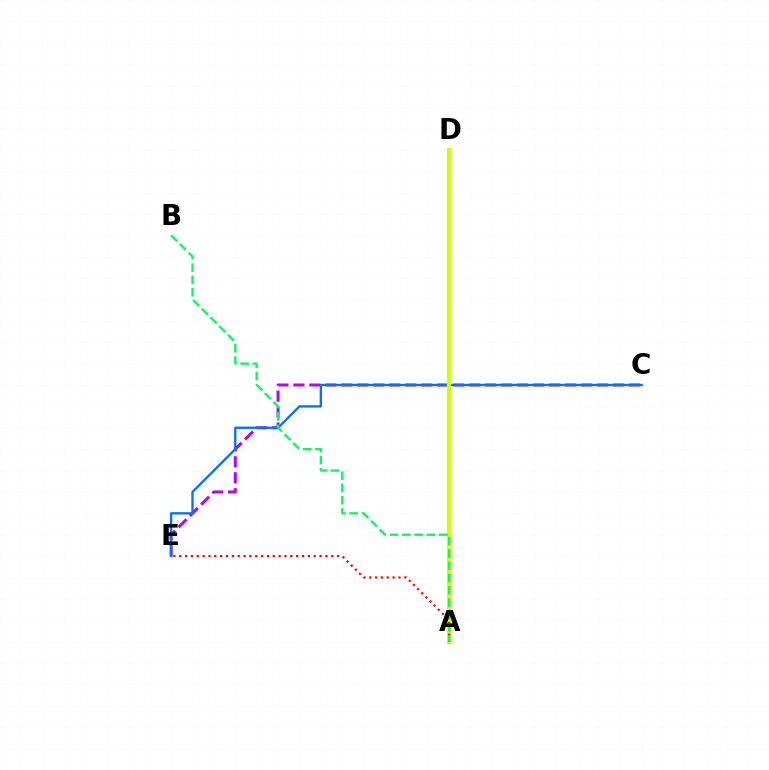{('C', 'E'): [{'color': '#b900ff', 'line_style': 'dashed', 'thickness': 2.17}, {'color': '#0074ff', 'line_style': 'solid', 'thickness': 1.69}], ('A', 'D'): [{'color': '#d1ff00', 'line_style': 'solid', 'thickness': 3.0}], ('A', 'E'): [{'color': '#ff0000', 'line_style': 'dotted', 'thickness': 1.59}], ('A', 'B'): [{'color': '#00ff5c', 'line_style': 'dashed', 'thickness': 1.67}]}